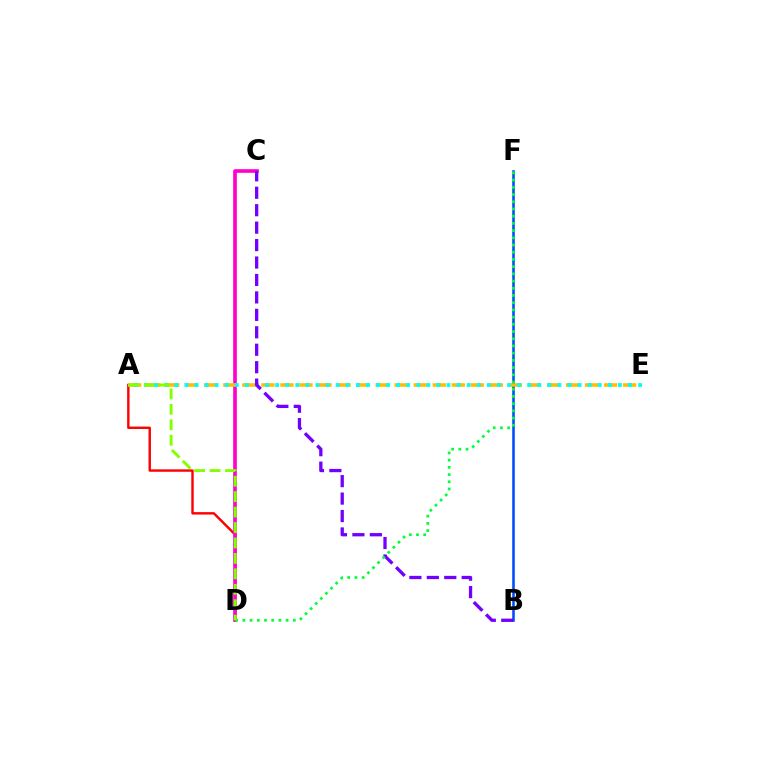{('B', 'F'): [{'color': '#004bff', 'line_style': 'solid', 'thickness': 1.84}], ('A', 'D'): [{'color': '#ff0000', 'line_style': 'solid', 'thickness': 1.74}, {'color': '#84ff00', 'line_style': 'dashed', 'thickness': 2.1}], ('C', 'D'): [{'color': '#ff00cf', 'line_style': 'solid', 'thickness': 2.62}], ('A', 'E'): [{'color': '#ffbd00', 'line_style': 'dashed', 'thickness': 2.59}, {'color': '#00fff6', 'line_style': 'dotted', 'thickness': 2.74}], ('B', 'C'): [{'color': '#7200ff', 'line_style': 'dashed', 'thickness': 2.37}], ('D', 'F'): [{'color': '#00ff39', 'line_style': 'dotted', 'thickness': 1.96}]}